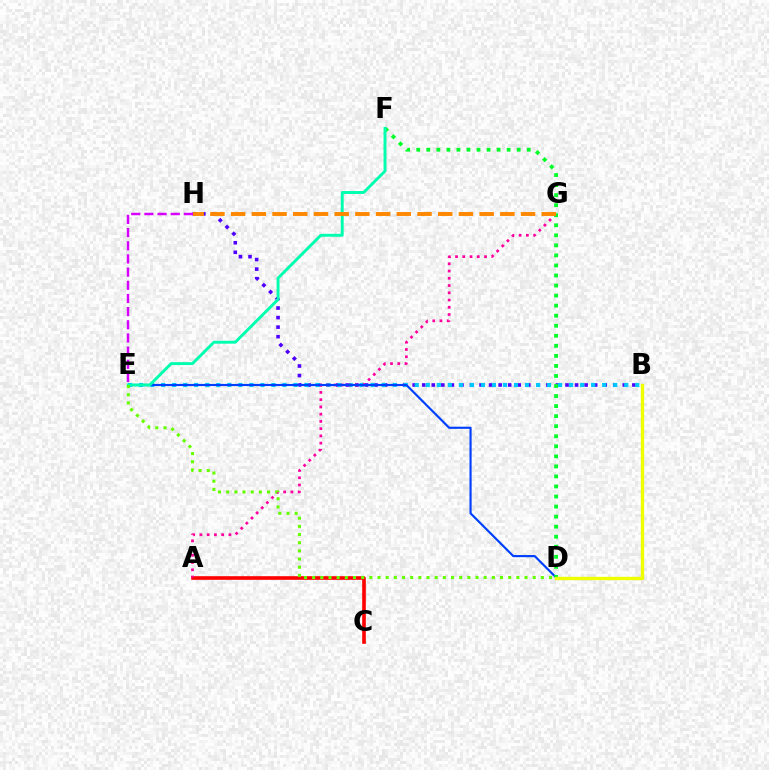{('B', 'H'): [{'color': '#4f00ff', 'line_style': 'dotted', 'thickness': 2.6}], ('A', 'C'): [{'color': '#ff0000', 'line_style': 'solid', 'thickness': 2.61}], ('B', 'E'): [{'color': '#00c7ff', 'line_style': 'dotted', 'thickness': 3.0}], ('A', 'G'): [{'color': '#ff00a0', 'line_style': 'dotted', 'thickness': 1.97}], ('D', 'E'): [{'color': '#003fff', 'line_style': 'solid', 'thickness': 1.54}, {'color': '#66ff00', 'line_style': 'dotted', 'thickness': 2.22}], ('D', 'F'): [{'color': '#00ff27', 'line_style': 'dotted', 'thickness': 2.73}], ('E', 'F'): [{'color': '#00ffaf', 'line_style': 'solid', 'thickness': 2.11}], ('G', 'H'): [{'color': '#ff8800', 'line_style': 'dashed', 'thickness': 2.81}], ('B', 'D'): [{'color': '#eeff00', 'line_style': 'solid', 'thickness': 2.4}], ('E', 'H'): [{'color': '#d600ff', 'line_style': 'dashed', 'thickness': 1.79}]}